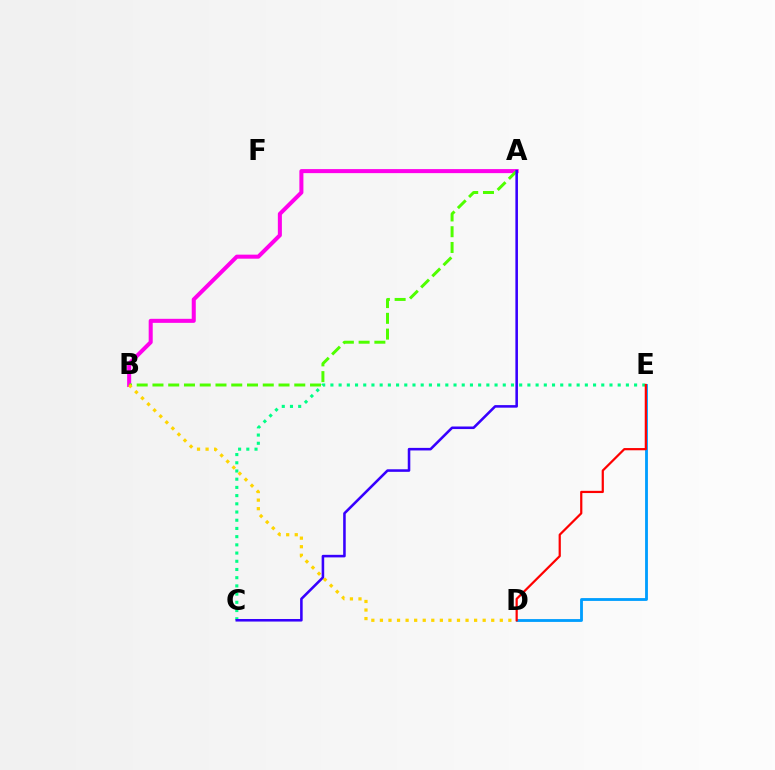{('C', 'E'): [{'color': '#00ff86', 'line_style': 'dotted', 'thickness': 2.23}], ('A', 'B'): [{'color': '#ff00ed', 'line_style': 'solid', 'thickness': 2.91}, {'color': '#4fff00', 'line_style': 'dashed', 'thickness': 2.14}], ('D', 'E'): [{'color': '#009eff', 'line_style': 'solid', 'thickness': 2.04}, {'color': '#ff0000', 'line_style': 'solid', 'thickness': 1.6}], ('A', 'C'): [{'color': '#3700ff', 'line_style': 'solid', 'thickness': 1.85}], ('B', 'D'): [{'color': '#ffd500', 'line_style': 'dotted', 'thickness': 2.33}]}